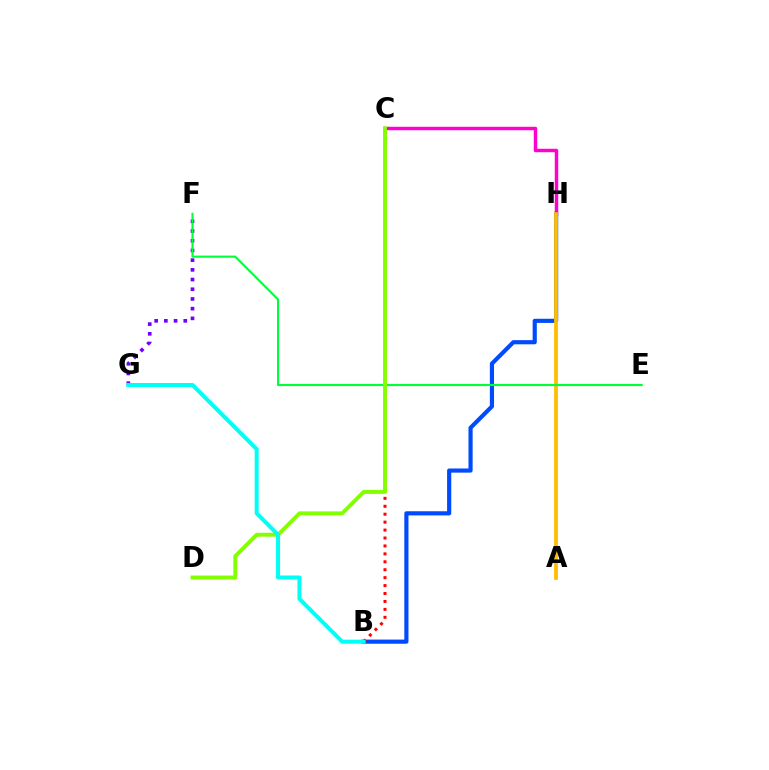{('F', 'G'): [{'color': '#7200ff', 'line_style': 'dotted', 'thickness': 2.64}], ('C', 'H'): [{'color': '#ff00cf', 'line_style': 'solid', 'thickness': 2.49}], ('B', 'H'): [{'color': '#004bff', 'line_style': 'solid', 'thickness': 3.0}], ('B', 'C'): [{'color': '#ff0000', 'line_style': 'dotted', 'thickness': 2.15}], ('A', 'H'): [{'color': '#ffbd00', 'line_style': 'solid', 'thickness': 2.72}], ('E', 'F'): [{'color': '#00ff39', 'line_style': 'solid', 'thickness': 1.53}], ('C', 'D'): [{'color': '#84ff00', 'line_style': 'solid', 'thickness': 2.81}], ('B', 'G'): [{'color': '#00fff6', 'line_style': 'solid', 'thickness': 2.89}]}